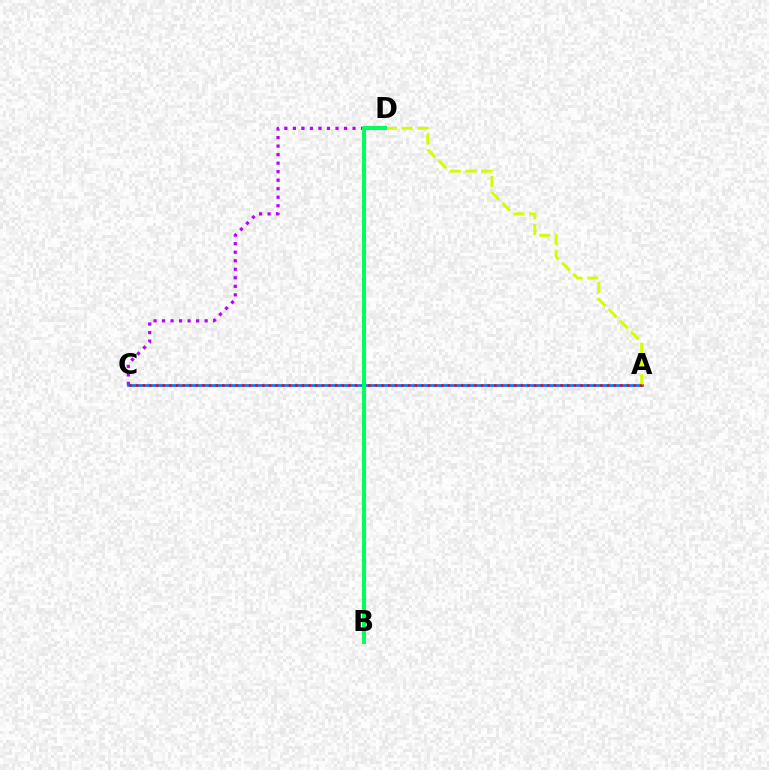{('C', 'D'): [{'color': '#b900ff', 'line_style': 'dotted', 'thickness': 2.32}], ('A', 'C'): [{'color': '#0074ff', 'line_style': 'solid', 'thickness': 1.92}, {'color': '#ff0000', 'line_style': 'dotted', 'thickness': 1.8}], ('A', 'D'): [{'color': '#d1ff00', 'line_style': 'dashed', 'thickness': 2.13}], ('B', 'D'): [{'color': '#00ff5c', 'line_style': 'solid', 'thickness': 2.88}]}